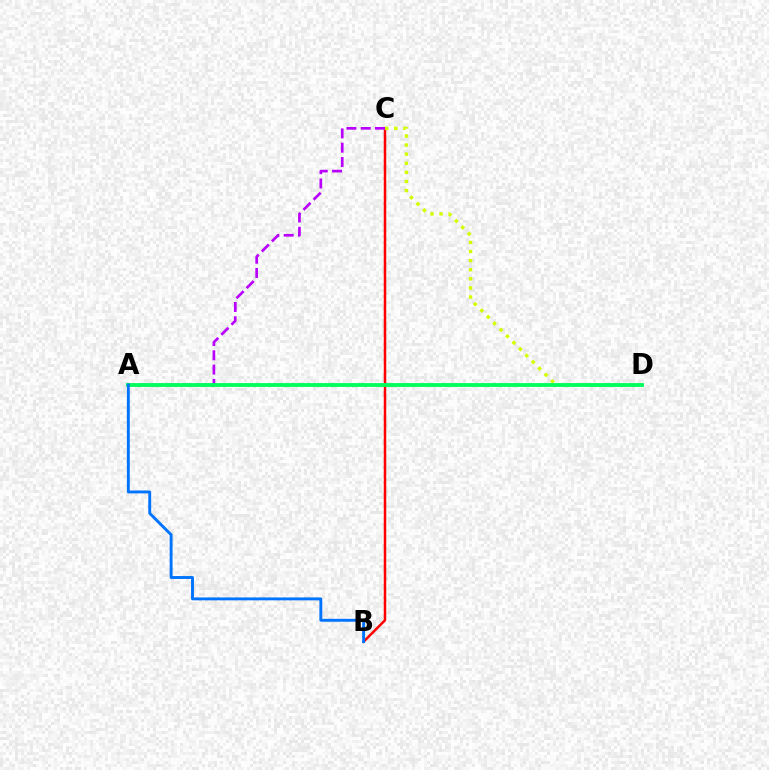{('B', 'C'): [{'color': '#ff0000', 'line_style': 'solid', 'thickness': 1.8}], ('C', 'D'): [{'color': '#d1ff00', 'line_style': 'dotted', 'thickness': 2.47}], ('A', 'C'): [{'color': '#b900ff', 'line_style': 'dashed', 'thickness': 1.94}], ('A', 'D'): [{'color': '#00ff5c', 'line_style': 'solid', 'thickness': 2.76}], ('A', 'B'): [{'color': '#0074ff', 'line_style': 'solid', 'thickness': 2.09}]}